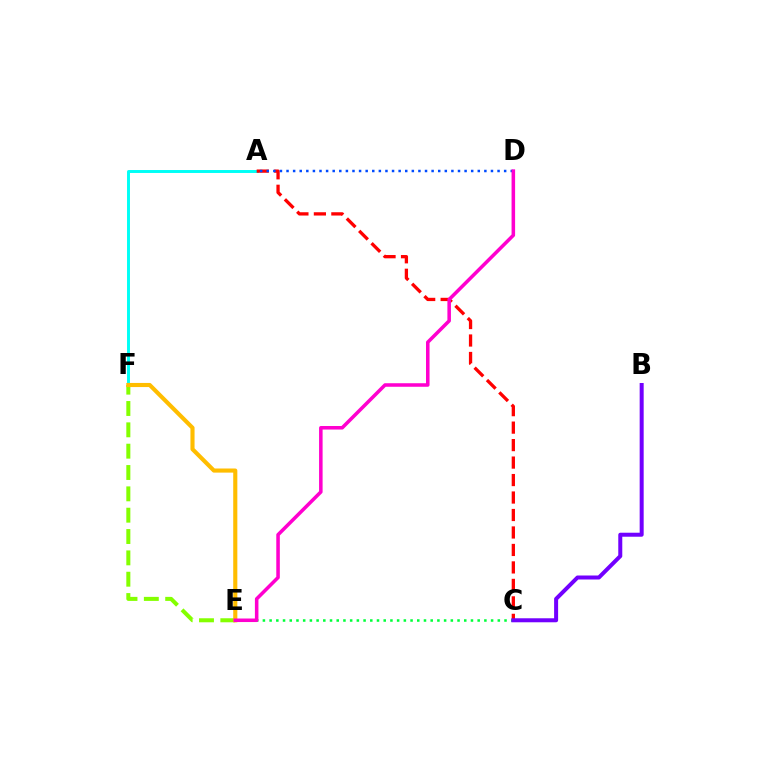{('E', 'F'): [{'color': '#84ff00', 'line_style': 'dashed', 'thickness': 2.9}, {'color': '#ffbd00', 'line_style': 'solid', 'thickness': 2.96}], ('A', 'F'): [{'color': '#00fff6', 'line_style': 'solid', 'thickness': 2.12}], ('A', 'C'): [{'color': '#ff0000', 'line_style': 'dashed', 'thickness': 2.37}], ('A', 'D'): [{'color': '#004bff', 'line_style': 'dotted', 'thickness': 1.79}], ('C', 'E'): [{'color': '#00ff39', 'line_style': 'dotted', 'thickness': 1.82}], ('B', 'C'): [{'color': '#7200ff', 'line_style': 'solid', 'thickness': 2.88}], ('D', 'E'): [{'color': '#ff00cf', 'line_style': 'solid', 'thickness': 2.55}]}